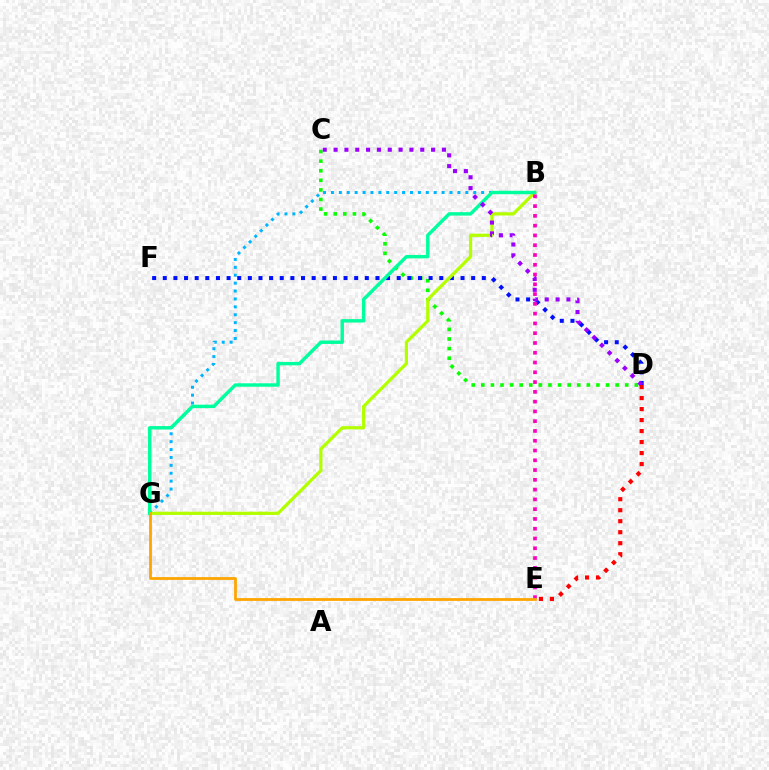{('B', 'G'): [{'color': '#00b5ff', 'line_style': 'dotted', 'thickness': 2.15}, {'color': '#b3ff00', 'line_style': 'solid', 'thickness': 2.33}, {'color': '#00ff9d', 'line_style': 'solid', 'thickness': 2.47}], ('C', 'D'): [{'color': '#08ff00', 'line_style': 'dotted', 'thickness': 2.61}, {'color': '#9b00ff', 'line_style': 'dotted', 'thickness': 2.94}], ('D', 'F'): [{'color': '#0010ff', 'line_style': 'dotted', 'thickness': 2.89}], ('B', 'E'): [{'color': '#ff00bd', 'line_style': 'dotted', 'thickness': 2.66}], ('E', 'G'): [{'color': '#ffa500', 'line_style': 'solid', 'thickness': 2.0}], ('D', 'E'): [{'color': '#ff0000', 'line_style': 'dotted', 'thickness': 2.99}]}